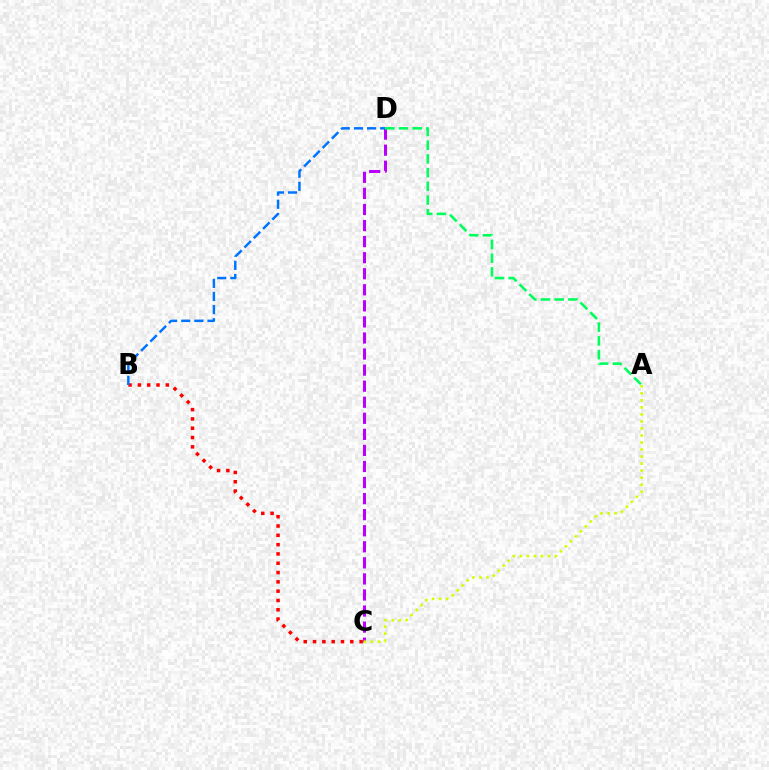{('B', 'C'): [{'color': '#ff0000', 'line_style': 'dotted', 'thickness': 2.53}], ('C', 'D'): [{'color': '#b900ff', 'line_style': 'dashed', 'thickness': 2.18}], ('B', 'D'): [{'color': '#0074ff', 'line_style': 'dashed', 'thickness': 1.78}], ('A', 'C'): [{'color': '#d1ff00', 'line_style': 'dotted', 'thickness': 1.91}], ('A', 'D'): [{'color': '#00ff5c', 'line_style': 'dashed', 'thickness': 1.86}]}